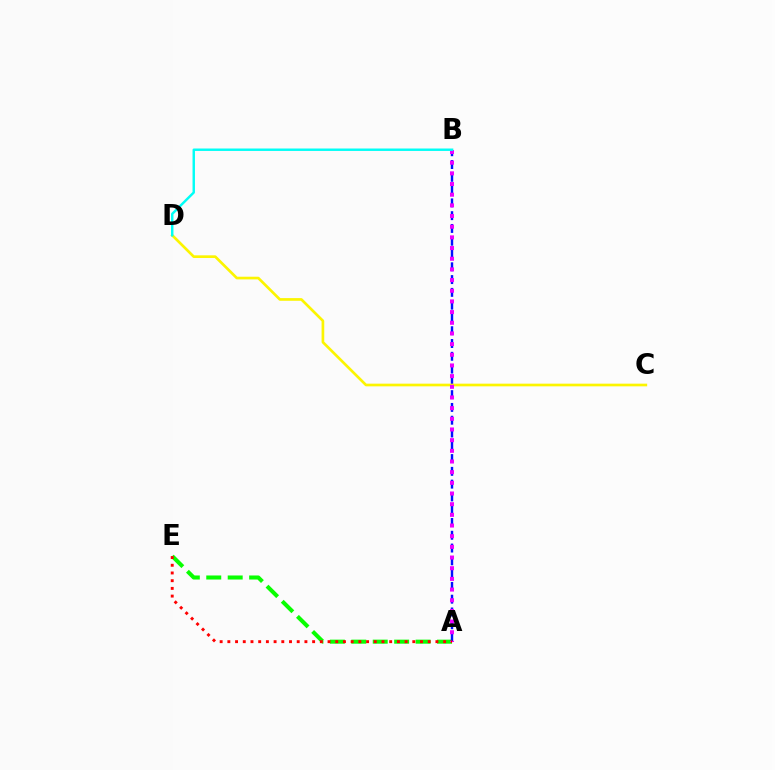{('A', 'E'): [{'color': '#08ff00', 'line_style': 'dashed', 'thickness': 2.91}, {'color': '#ff0000', 'line_style': 'dotted', 'thickness': 2.09}], ('A', 'B'): [{'color': '#0010ff', 'line_style': 'dashed', 'thickness': 1.74}, {'color': '#ee00ff', 'line_style': 'dotted', 'thickness': 2.9}], ('C', 'D'): [{'color': '#fcf500', 'line_style': 'solid', 'thickness': 1.93}], ('B', 'D'): [{'color': '#00fff6', 'line_style': 'solid', 'thickness': 1.75}]}